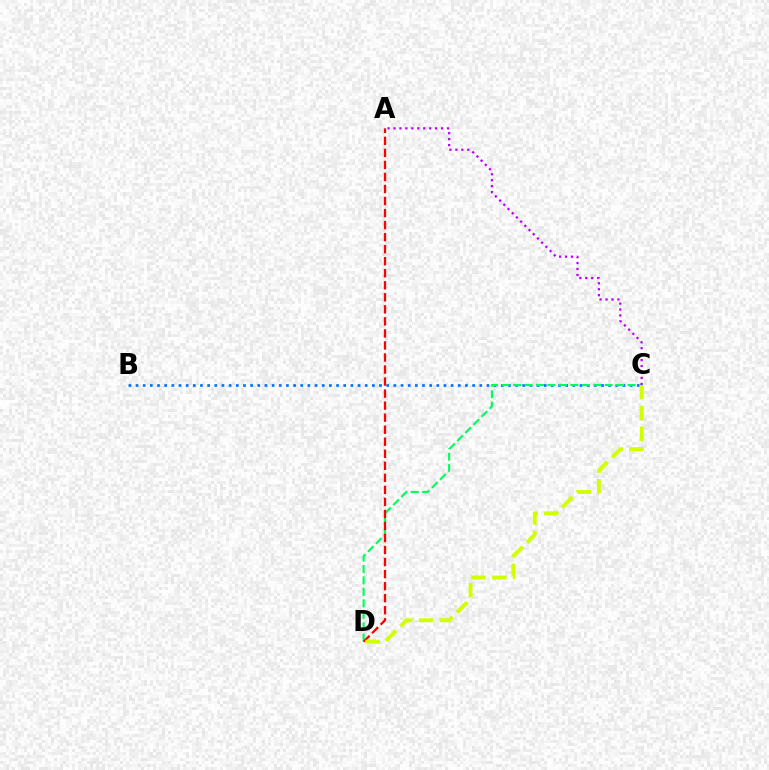{('B', 'C'): [{'color': '#0074ff', 'line_style': 'dotted', 'thickness': 1.95}], ('C', 'D'): [{'color': '#00ff5c', 'line_style': 'dashed', 'thickness': 1.56}, {'color': '#d1ff00', 'line_style': 'dashed', 'thickness': 2.81}], ('A', 'C'): [{'color': '#b900ff', 'line_style': 'dotted', 'thickness': 1.62}], ('A', 'D'): [{'color': '#ff0000', 'line_style': 'dashed', 'thickness': 1.63}]}